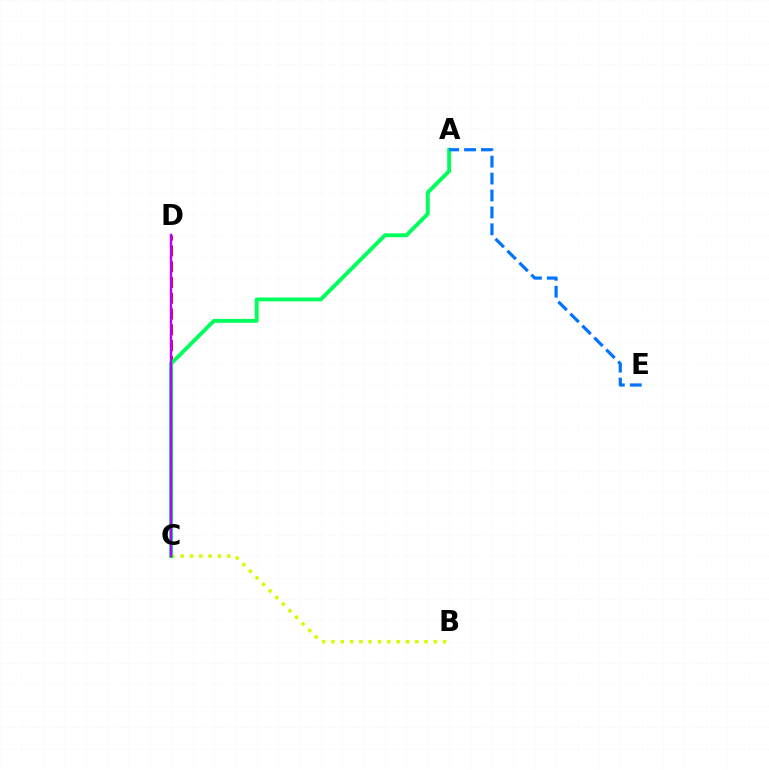{('B', 'C'): [{'color': '#d1ff00', 'line_style': 'dotted', 'thickness': 2.53}], ('C', 'D'): [{'color': '#ff0000', 'line_style': 'dashed', 'thickness': 2.15}, {'color': '#b900ff', 'line_style': 'solid', 'thickness': 1.75}], ('A', 'C'): [{'color': '#00ff5c', 'line_style': 'solid', 'thickness': 2.8}], ('A', 'E'): [{'color': '#0074ff', 'line_style': 'dashed', 'thickness': 2.3}]}